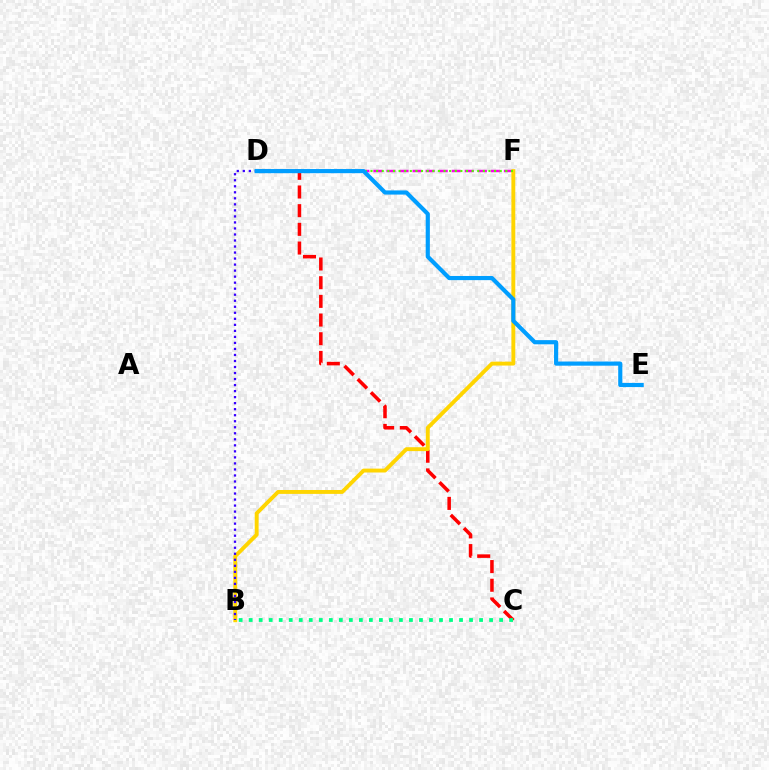{('D', 'F'): [{'color': '#ff00ed', 'line_style': 'dashed', 'thickness': 1.77}, {'color': '#4fff00', 'line_style': 'dotted', 'thickness': 1.53}], ('C', 'D'): [{'color': '#ff0000', 'line_style': 'dashed', 'thickness': 2.54}], ('B', 'F'): [{'color': '#ffd500', 'line_style': 'solid', 'thickness': 2.8}], ('B', 'D'): [{'color': '#3700ff', 'line_style': 'dotted', 'thickness': 1.64}], ('D', 'E'): [{'color': '#009eff', 'line_style': 'solid', 'thickness': 2.99}], ('B', 'C'): [{'color': '#00ff86', 'line_style': 'dotted', 'thickness': 2.72}]}